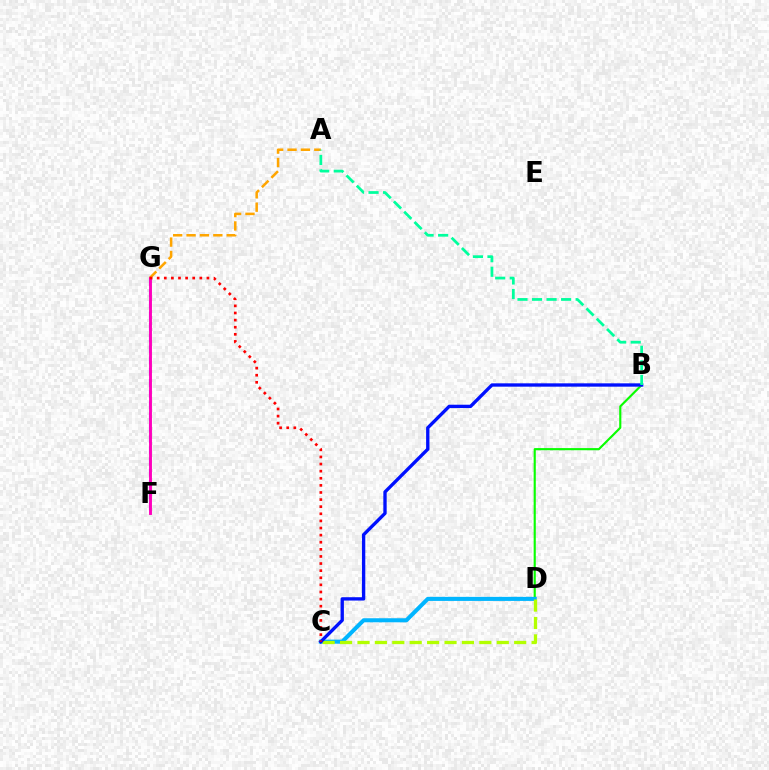{('B', 'D'): [{'color': '#08ff00', 'line_style': 'solid', 'thickness': 1.54}], ('C', 'D'): [{'color': '#00b5ff', 'line_style': 'solid', 'thickness': 2.92}, {'color': '#b3ff00', 'line_style': 'dashed', 'thickness': 2.37}], ('F', 'G'): [{'color': '#9b00ff', 'line_style': 'dashed', 'thickness': 1.52}, {'color': '#ff00bd', 'line_style': 'solid', 'thickness': 2.09}], ('A', 'G'): [{'color': '#ffa500', 'line_style': 'dashed', 'thickness': 1.82}], ('B', 'C'): [{'color': '#0010ff', 'line_style': 'solid', 'thickness': 2.4}], ('C', 'G'): [{'color': '#ff0000', 'line_style': 'dotted', 'thickness': 1.93}], ('A', 'B'): [{'color': '#00ff9d', 'line_style': 'dashed', 'thickness': 1.98}]}